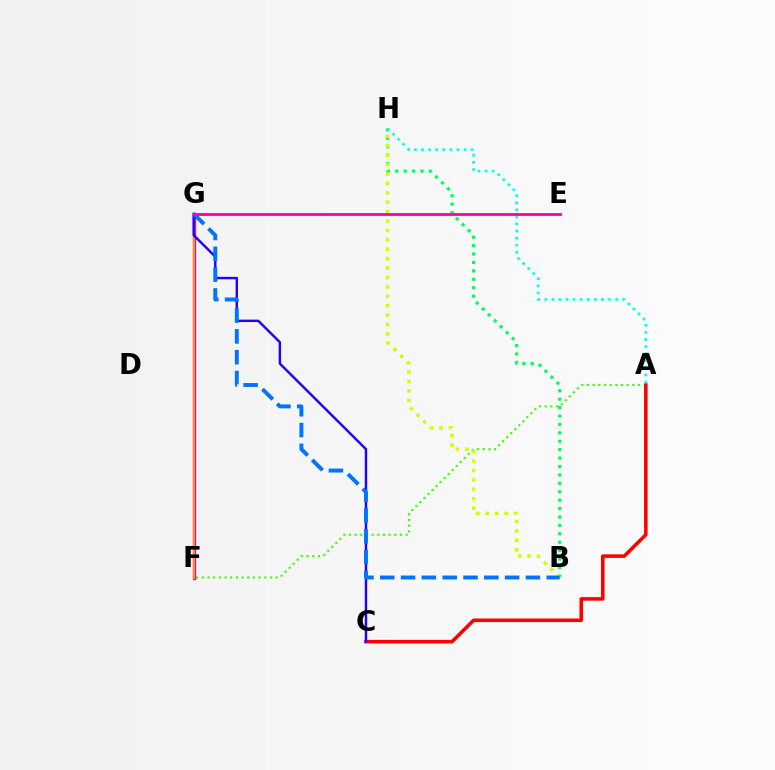{('A', 'F'): [{'color': '#3dff00', 'line_style': 'dotted', 'thickness': 1.54}], ('F', 'G'): [{'color': '#b900ff', 'line_style': 'solid', 'thickness': 2.36}, {'color': '#ff9400', 'line_style': 'solid', 'thickness': 1.6}], ('B', 'H'): [{'color': '#00ff5c', 'line_style': 'dotted', 'thickness': 2.29}, {'color': '#d1ff00', 'line_style': 'dotted', 'thickness': 2.56}], ('A', 'C'): [{'color': '#ff0000', 'line_style': 'solid', 'thickness': 2.56}], ('C', 'G'): [{'color': '#2500ff', 'line_style': 'solid', 'thickness': 1.75}], ('A', 'H'): [{'color': '#00fff6', 'line_style': 'dotted', 'thickness': 1.92}], ('B', 'G'): [{'color': '#0074ff', 'line_style': 'dashed', 'thickness': 2.83}], ('E', 'G'): [{'color': '#ff00ac', 'line_style': 'solid', 'thickness': 2.03}]}